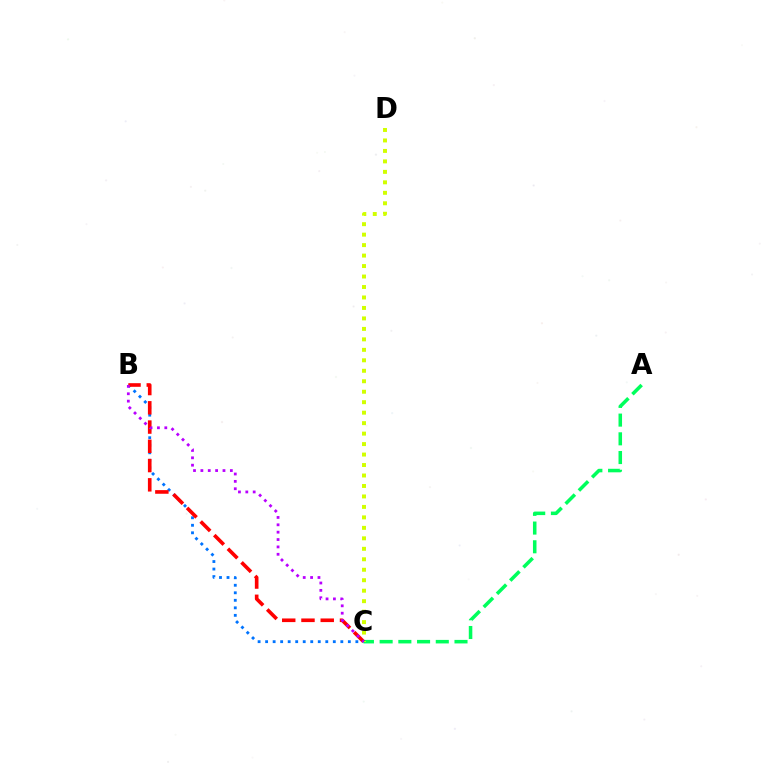{('A', 'C'): [{'color': '#00ff5c', 'line_style': 'dashed', 'thickness': 2.54}], ('C', 'D'): [{'color': '#d1ff00', 'line_style': 'dotted', 'thickness': 2.85}], ('B', 'C'): [{'color': '#0074ff', 'line_style': 'dotted', 'thickness': 2.04}, {'color': '#ff0000', 'line_style': 'dashed', 'thickness': 2.62}, {'color': '#b900ff', 'line_style': 'dotted', 'thickness': 2.0}]}